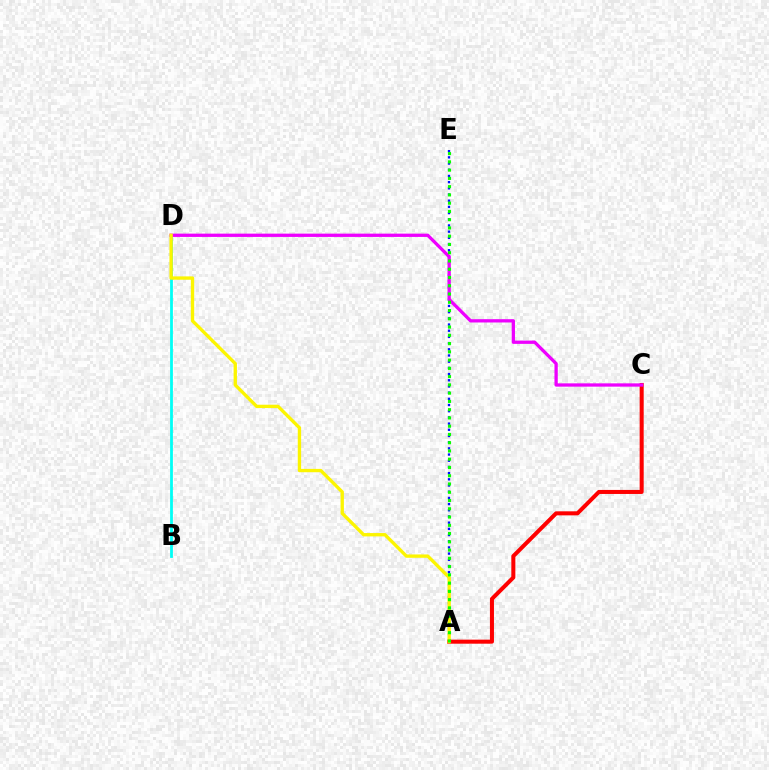{('A', 'E'): [{'color': '#0010ff', 'line_style': 'dotted', 'thickness': 1.68}, {'color': '#08ff00', 'line_style': 'dotted', 'thickness': 2.24}], ('A', 'C'): [{'color': '#ff0000', 'line_style': 'solid', 'thickness': 2.9}], ('B', 'D'): [{'color': '#00fff6', 'line_style': 'solid', 'thickness': 2.0}], ('C', 'D'): [{'color': '#ee00ff', 'line_style': 'solid', 'thickness': 2.37}], ('A', 'D'): [{'color': '#fcf500', 'line_style': 'solid', 'thickness': 2.41}]}